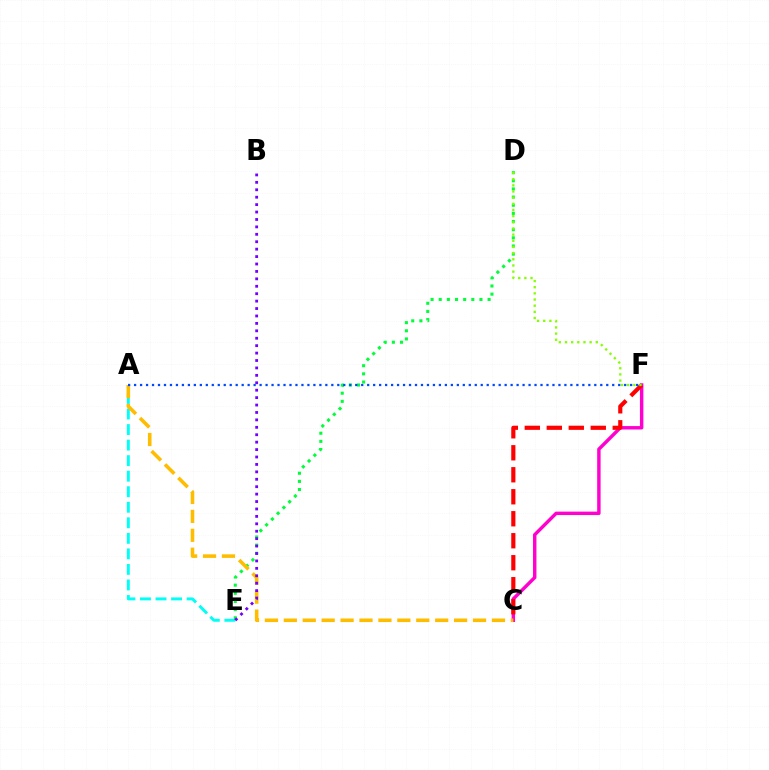{('C', 'F'): [{'color': '#ff00cf', 'line_style': 'solid', 'thickness': 2.46}, {'color': '#ff0000', 'line_style': 'dashed', 'thickness': 2.99}], ('A', 'E'): [{'color': '#00fff6', 'line_style': 'dashed', 'thickness': 2.11}], ('D', 'E'): [{'color': '#00ff39', 'line_style': 'dotted', 'thickness': 2.21}], ('A', 'C'): [{'color': '#ffbd00', 'line_style': 'dashed', 'thickness': 2.57}], ('D', 'F'): [{'color': '#84ff00', 'line_style': 'dotted', 'thickness': 1.67}], ('A', 'F'): [{'color': '#004bff', 'line_style': 'dotted', 'thickness': 1.62}], ('B', 'E'): [{'color': '#7200ff', 'line_style': 'dotted', 'thickness': 2.02}]}